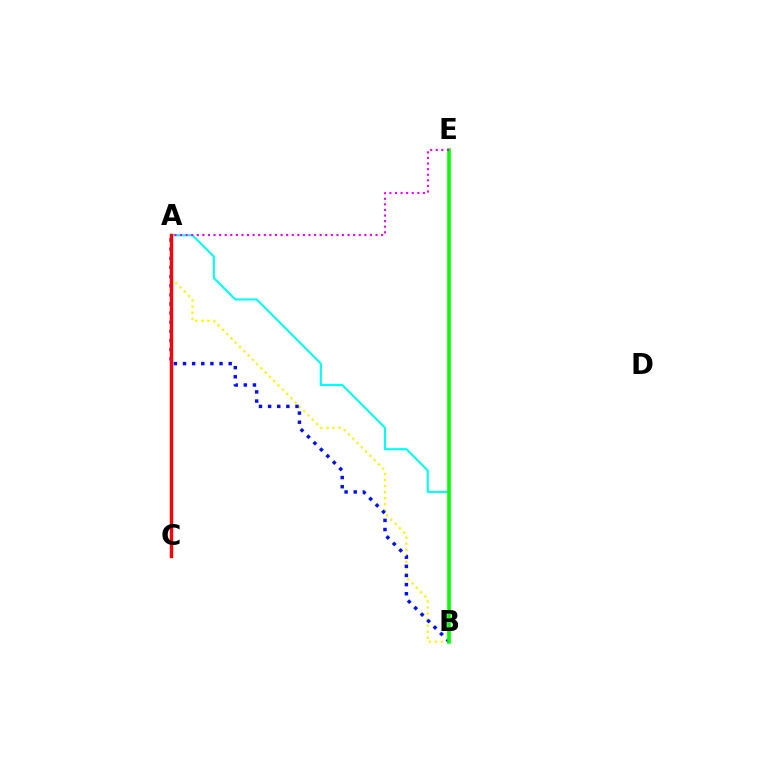{('A', 'B'): [{'color': '#00fff6', 'line_style': 'solid', 'thickness': 1.5}, {'color': '#fcf500', 'line_style': 'dotted', 'thickness': 1.64}, {'color': '#0010ff', 'line_style': 'dotted', 'thickness': 2.48}], ('B', 'E'): [{'color': '#08ff00', 'line_style': 'solid', 'thickness': 2.58}], ('A', 'C'): [{'color': '#ff0000', 'line_style': 'solid', 'thickness': 2.47}], ('A', 'E'): [{'color': '#ee00ff', 'line_style': 'dotted', 'thickness': 1.52}]}